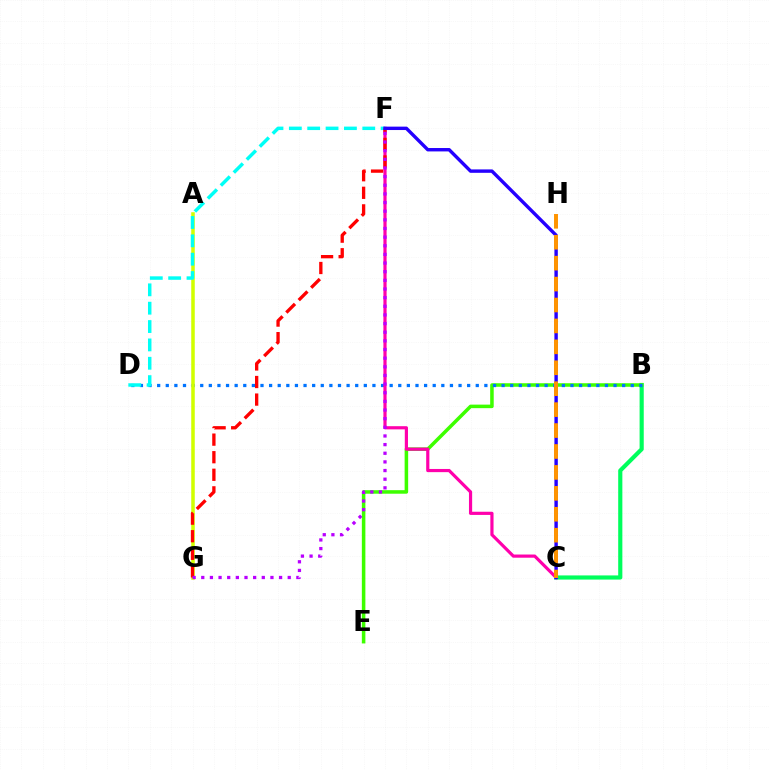{('B', 'C'): [{'color': '#00ff5c', 'line_style': 'solid', 'thickness': 2.99}], ('B', 'E'): [{'color': '#3dff00', 'line_style': 'solid', 'thickness': 2.54}], ('B', 'D'): [{'color': '#0074ff', 'line_style': 'dotted', 'thickness': 2.34}], ('A', 'G'): [{'color': '#d1ff00', 'line_style': 'solid', 'thickness': 2.54}], ('C', 'F'): [{'color': '#ff00ac', 'line_style': 'solid', 'thickness': 2.29}, {'color': '#2500ff', 'line_style': 'solid', 'thickness': 2.45}], ('D', 'F'): [{'color': '#00fff6', 'line_style': 'dashed', 'thickness': 2.49}], ('F', 'G'): [{'color': '#ff0000', 'line_style': 'dashed', 'thickness': 2.39}, {'color': '#b900ff', 'line_style': 'dotted', 'thickness': 2.35}], ('C', 'H'): [{'color': '#ff9400', 'line_style': 'dashed', 'thickness': 2.84}]}